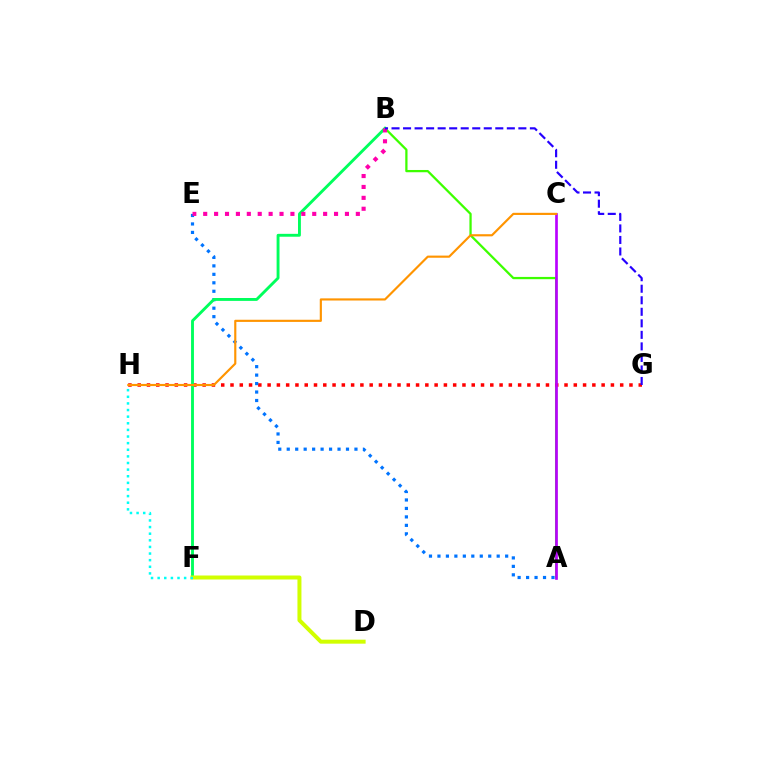{('A', 'B'): [{'color': '#3dff00', 'line_style': 'solid', 'thickness': 1.63}], ('G', 'H'): [{'color': '#ff0000', 'line_style': 'dotted', 'thickness': 2.52}], ('A', 'E'): [{'color': '#0074ff', 'line_style': 'dotted', 'thickness': 2.3}], ('A', 'C'): [{'color': '#b900ff', 'line_style': 'solid', 'thickness': 1.92}], ('B', 'F'): [{'color': '#00ff5c', 'line_style': 'solid', 'thickness': 2.08}], ('B', 'E'): [{'color': '#ff00ac', 'line_style': 'dotted', 'thickness': 2.96}], ('D', 'F'): [{'color': '#d1ff00', 'line_style': 'solid', 'thickness': 2.88}], ('F', 'H'): [{'color': '#00fff6', 'line_style': 'dotted', 'thickness': 1.8}], ('C', 'H'): [{'color': '#ff9400', 'line_style': 'solid', 'thickness': 1.55}], ('B', 'G'): [{'color': '#2500ff', 'line_style': 'dashed', 'thickness': 1.57}]}